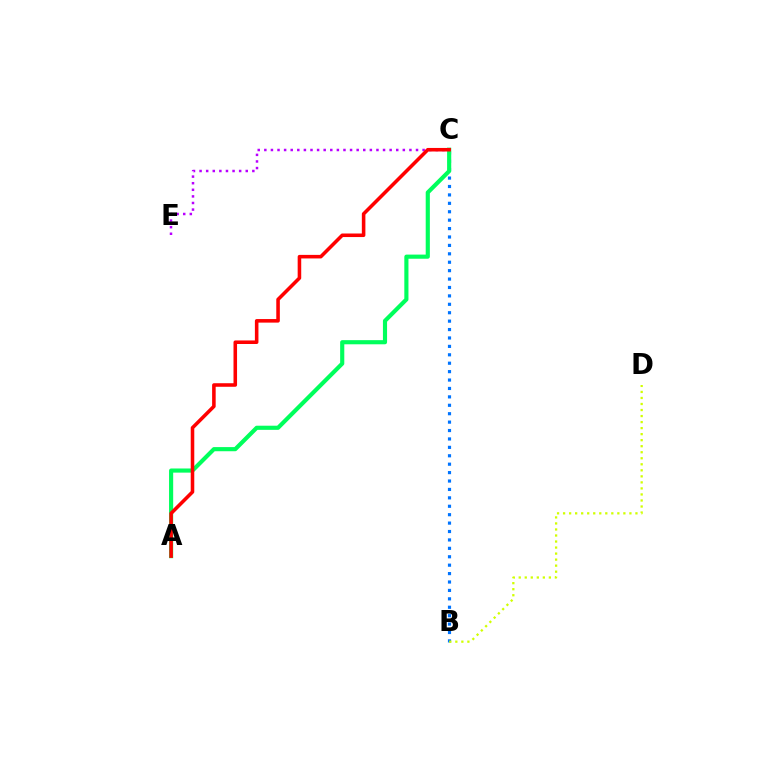{('B', 'C'): [{'color': '#0074ff', 'line_style': 'dotted', 'thickness': 2.29}], ('B', 'D'): [{'color': '#d1ff00', 'line_style': 'dotted', 'thickness': 1.64}], ('C', 'E'): [{'color': '#b900ff', 'line_style': 'dotted', 'thickness': 1.79}], ('A', 'C'): [{'color': '#00ff5c', 'line_style': 'solid', 'thickness': 2.98}, {'color': '#ff0000', 'line_style': 'solid', 'thickness': 2.56}]}